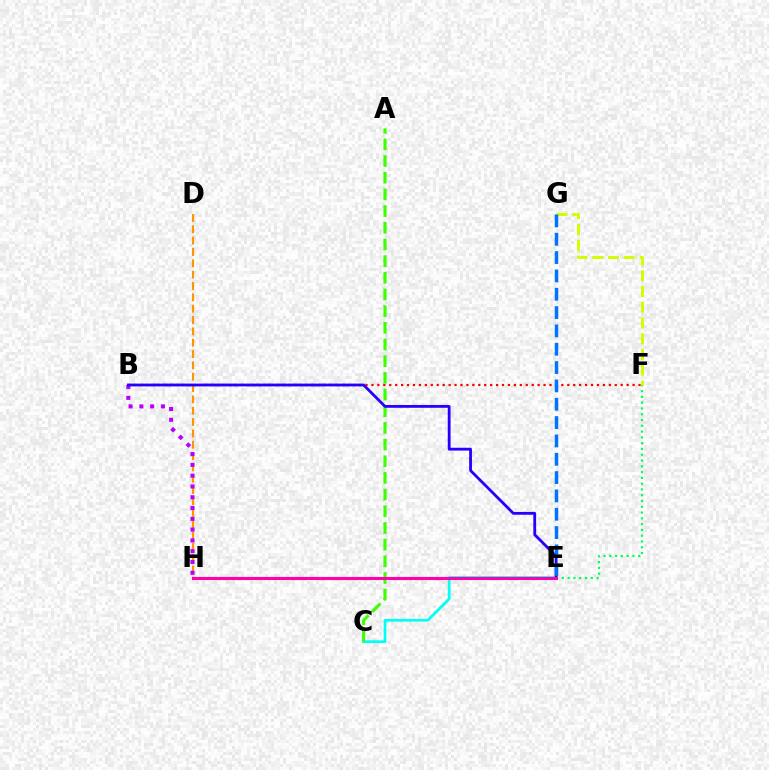{('B', 'F'): [{'color': '#ff0000', 'line_style': 'dotted', 'thickness': 1.61}], ('C', 'E'): [{'color': '#00fff6', 'line_style': 'solid', 'thickness': 1.95}], ('D', 'H'): [{'color': '#ff9400', 'line_style': 'dashed', 'thickness': 1.54}], ('A', 'C'): [{'color': '#3dff00', 'line_style': 'dashed', 'thickness': 2.27}], ('E', 'F'): [{'color': '#00ff5c', 'line_style': 'dotted', 'thickness': 1.57}], ('B', 'H'): [{'color': '#b900ff', 'line_style': 'dotted', 'thickness': 2.93}], ('F', 'G'): [{'color': '#d1ff00', 'line_style': 'dashed', 'thickness': 2.14}], ('B', 'E'): [{'color': '#2500ff', 'line_style': 'solid', 'thickness': 2.02}], ('E', 'H'): [{'color': '#ff00ac', 'line_style': 'solid', 'thickness': 2.24}], ('E', 'G'): [{'color': '#0074ff', 'line_style': 'dashed', 'thickness': 2.49}]}